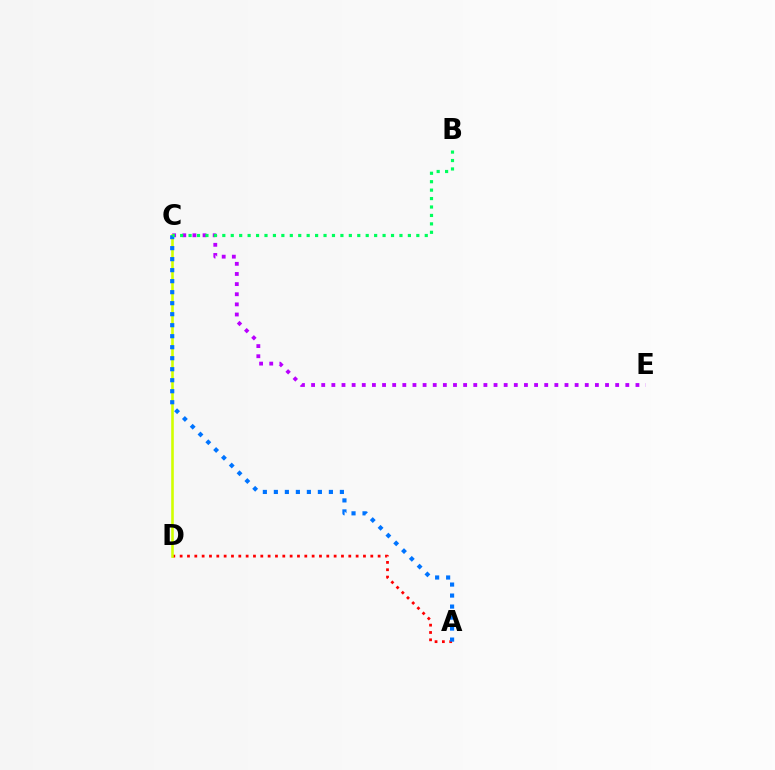{('C', 'E'): [{'color': '#b900ff', 'line_style': 'dotted', 'thickness': 2.75}], ('A', 'D'): [{'color': '#ff0000', 'line_style': 'dotted', 'thickness': 1.99}], ('C', 'D'): [{'color': '#d1ff00', 'line_style': 'solid', 'thickness': 1.88}], ('A', 'C'): [{'color': '#0074ff', 'line_style': 'dotted', 'thickness': 2.99}], ('B', 'C'): [{'color': '#00ff5c', 'line_style': 'dotted', 'thickness': 2.29}]}